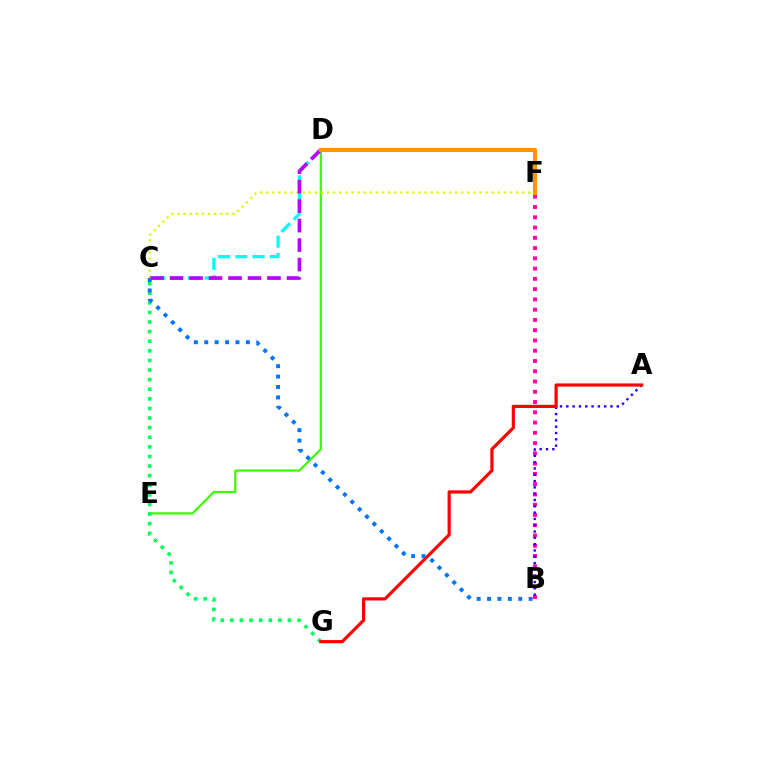{('D', 'E'): [{'color': '#3dff00', 'line_style': 'solid', 'thickness': 1.61}], ('B', 'F'): [{'color': '#ff00ac', 'line_style': 'dotted', 'thickness': 2.79}], ('C', 'F'): [{'color': '#d1ff00', 'line_style': 'dotted', 'thickness': 1.66}], ('A', 'B'): [{'color': '#2500ff', 'line_style': 'dotted', 'thickness': 1.71}], ('C', 'D'): [{'color': '#00fff6', 'line_style': 'dashed', 'thickness': 2.35}, {'color': '#b900ff', 'line_style': 'dashed', 'thickness': 2.65}], ('C', 'G'): [{'color': '#00ff5c', 'line_style': 'dotted', 'thickness': 2.61}], ('D', 'F'): [{'color': '#ff9400', 'line_style': 'solid', 'thickness': 2.93}], ('A', 'G'): [{'color': '#ff0000', 'line_style': 'solid', 'thickness': 2.28}], ('B', 'C'): [{'color': '#0074ff', 'line_style': 'dotted', 'thickness': 2.83}]}